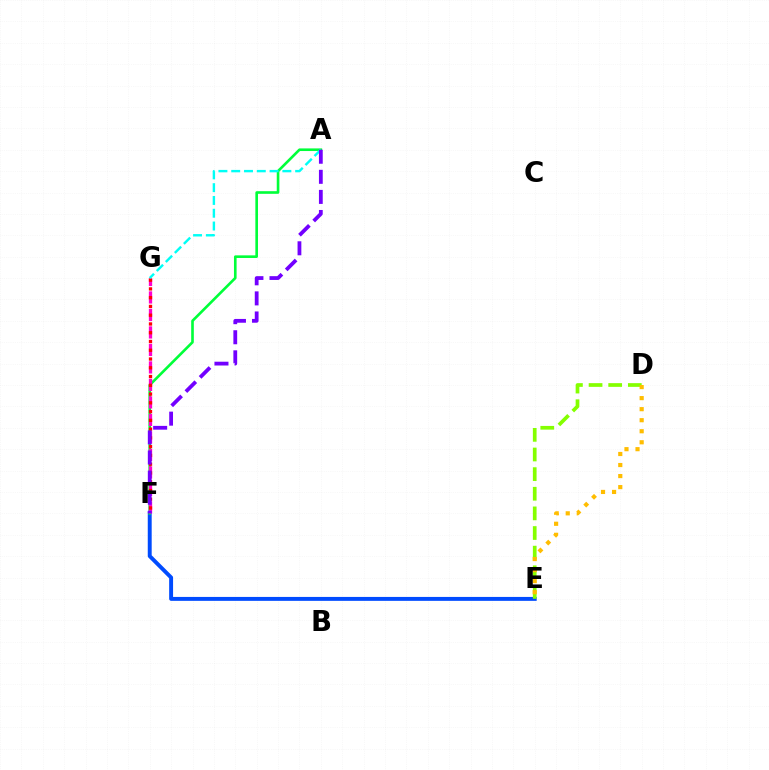{('E', 'F'): [{'color': '#004bff', 'line_style': 'solid', 'thickness': 2.82}], ('A', 'F'): [{'color': '#00ff39', 'line_style': 'solid', 'thickness': 1.89}, {'color': '#7200ff', 'line_style': 'dashed', 'thickness': 2.73}], ('F', 'G'): [{'color': '#ff00cf', 'line_style': 'dashed', 'thickness': 2.38}, {'color': '#ff0000', 'line_style': 'dotted', 'thickness': 2.38}], ('D', 'E'): [{'color': '#84ff00', 'line_style': 'dashed', 'thickness': 2.67}, {'color': '#ffbd00', 'line_style': 'dotted', 'thickness': 3.0}], ('A', 'G'): [{'color': '#00fff6', 'line_style': 'dashed', 'thickness': 1.74}]}